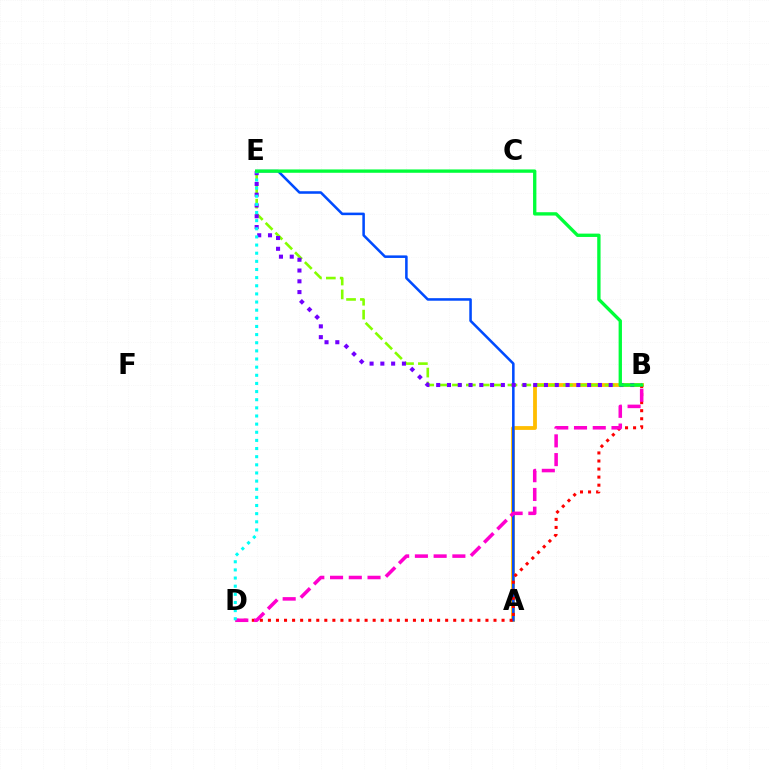{('A', 'B'): [{'color': '#ffbd00', 'line_style': 'solid', 'thickness': 2.74}], ('B', 'E'): [{'color': '#84ff00', 'line_style': 'dashed', 'thickness': 1.88}, {'color': '#7200ff', 'line_style': 'dotted', 'thickness': 2.93}, {'color': '#00ff39', 'line_style': 'solid', 'thickness': 2.4}], ('A', 'E'): [{'color': '#004bff', 'line_style': 'solid', 'thickness': 1.83}], ('B', 'D'): [{'color': '#ff0000', 'line_style': 'dotted', 'thickness': 2.19}, {'color': '#ff00cf', 'line_style': 'dashed', 'thickness': 2.55}], ('D', 'E'): [{'color': '#00fff6', 'line_style': 'dotted', 'thickness': 2.21}]}